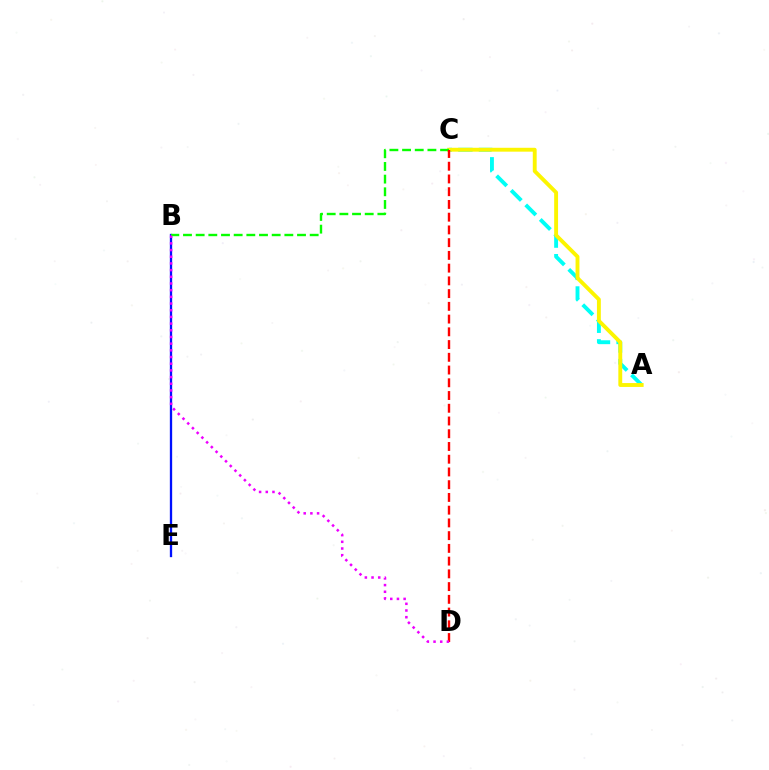{('B', 'E'): [{'color': '#0010ff', 'line_style': 'solid', 'thickness': 1.66}], ('A', 'C'): [{'color': '#00fff6', 'line_style': 'dashed', 'thickness': 2.8}, {'color': '#fcf500', 'line_style': 'solid', 'thickness': 2.79}], ('B', 'C'): [{'color': '#08ff00', 'line_style': 'dashed', 'thickness': 1.72}], ('C', 'D'): [{'color': '#ff0000', 'line_style': 'dashed', 'thickness': 1.73}], ('B', 'D'): [{'color': '#ee00ff', 'line_style': 'dotted', 'thickness': 1.82}]}